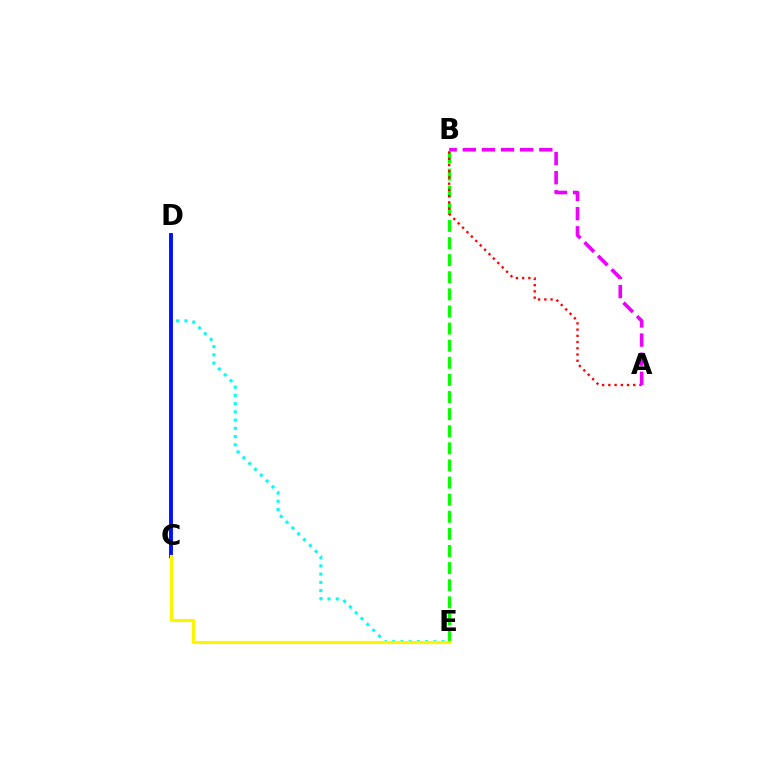{('B', 'E'): [{'color': '#08ff00', 'line_style': 'dashed', 'thickness': 2.32}], ('A', 'B'): [{'color': '#ff0000', 'line_style': 'dotted', 'thickness': 1.69}, {'color': '#ee00ff', 'line_style': 'dashed', 'thickness': 2.6}], ('D', 'E'): [{'color': '#00fff6', 'line_style': 'dotted', 'thickness': 2.24}], ('C', 'D'): [{'color': '#0010ff', 'line_style': 'solid', 'thickness': 2.79}], ('C', 'E'): [{'color': '#fcf500', 'line_style': 'solid', 'thickness': 2.29}]}